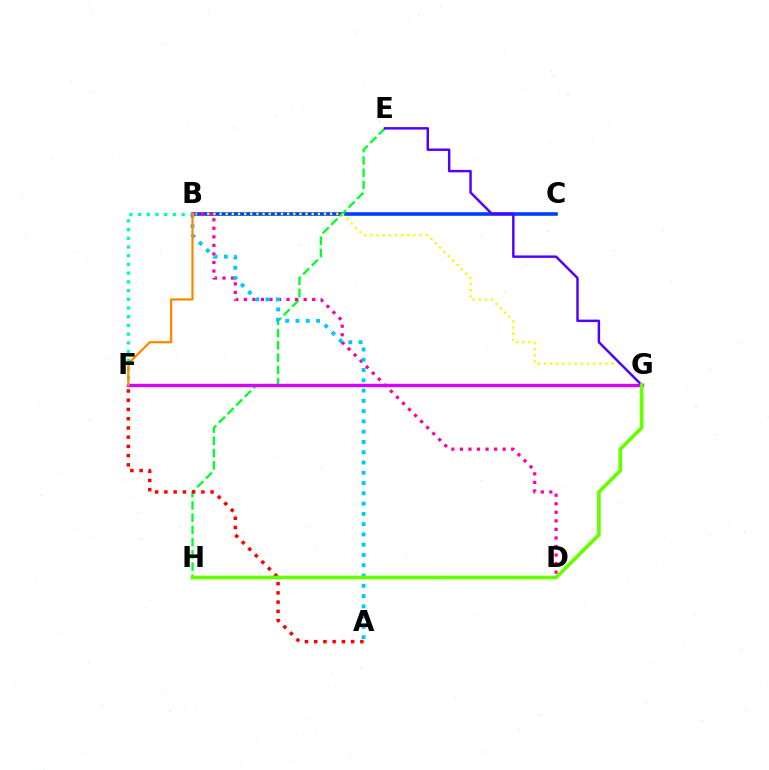{('B', 'C'): [{'color': '#003fff', 'line_style': 'solid', 'thickness': 2.59}], ('E', 'H'): [{'color': '#00ff27', 'line_style': 'dashed', 'thickness': 1.66}], ('B', 'G'): [{'color': '#eeff00', 'line_style': 'dotted', 'thickness': 1.67}], ('B', 'D'): [{'color': '#ff00a0', 'line_style': 'dotted', 'thickness': 2.32}], ('B', 'F'): [{'color': '#00ffaf', 'line_style': 'dotted', 'thickness': 2.37}, {'color': '#ff8800', 'line_style': 'solid', 'thickness': 1.63}], ('A', 'F'): [{'color': '#ff0000', 'line_style': 'dotted', 'thickness': 2.51}], ('A', 'B'): [{'color': '#00c7ff', 'line_style': 'dotted', 'thickness': 2.79}], ('F', 'G'): [{'color': '#d600ff', 'line_style': 'solid', 'thickness': 2.43}], ('E', 'G'): [{'color': '#4f00ff', 'line_style': 'solid', 'thickness': 1.76}], ('G', 'H'): [{'color': '#66ff00', 'line_style': 'solid', 'thickness': 2.65}]}